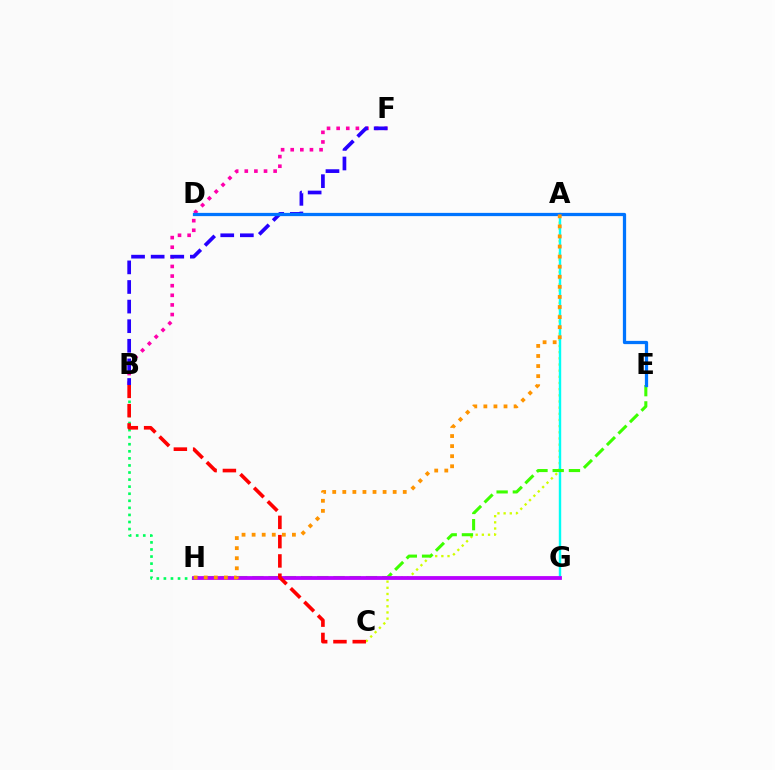{('B', 'H'): [{'color': '#00ff5c', 'line_style': 'dotted', 'thickness': 1.92}], ('B', 'F'): [{'color': '#ff00ac', 'line_style': 'dotted', 'thickness': 2.61}, {'color': '#2500ff', 'line_style': 'dashed', 'thickness': 2.66}], ('A', 'C'): [{'color': '#d1ff00', 'line_style': 'dotted', 'thickness': 1.68}], ('A', 'G'): [{'color': '#00fff6', 'line_style': 'solid', 'thickness': 1.73}], ('E', 'H'): [{'color': '#3dff00', 'line_style': 'dashed', 'thickness': 2.2}], ('G', 'H'): [{'color': '#b900ff', 'line_style': 'solid', 'thickness': 2.73}], ('D', 'E'): [{'color': '#0074ff', 'line_style': 'solid', 'thickness': 2.34}], ('A', 'H'): [{'color': '#ff9400', 'line_style': 'dotted', 'thickness': 2.74}], ('B', 'C'): [{'color': '#ff0000', 'line_style': 'dashed', 'thickness': 2.62}]}